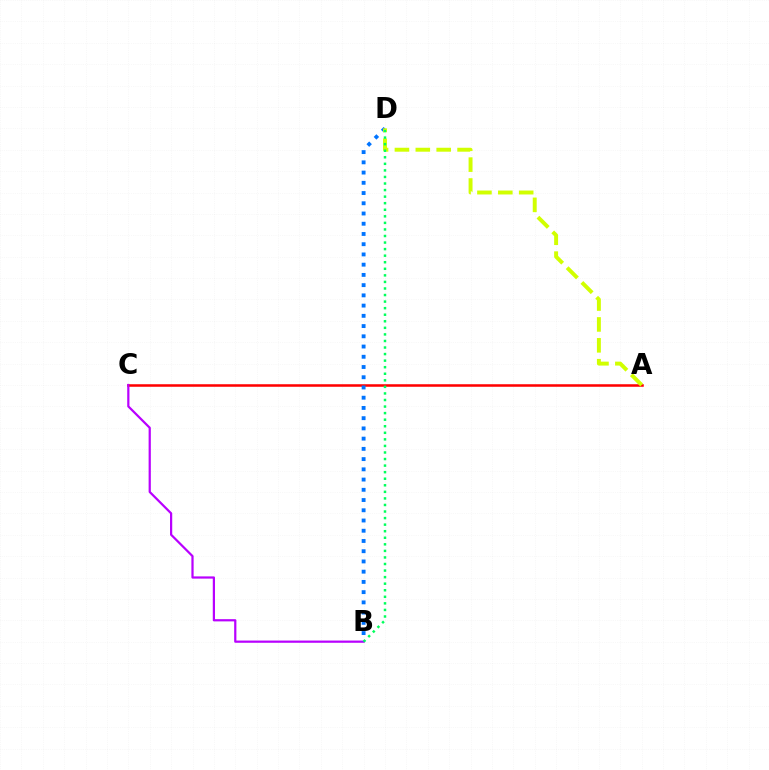{('A', 'C'): [{'color': '#ff0000', 'line_style': 'solid', 'thickness': 1.82}], ('B', 'C'): [{'color': '#b900ff', 'line_style': 'solid', 'thickness': 1.6}], ('B', 'D'): [{'color': '#0074ff', 'line_style': 'dotted', 'thickness': 2.78}, {'color': '#00ff5c', 'line_style': 'dotted', 'thickness': 1.78}], ('A', 'D'): [{'color': '#d1ff00', 'line_style': 'dashed', 'thickness': 2.84}]}